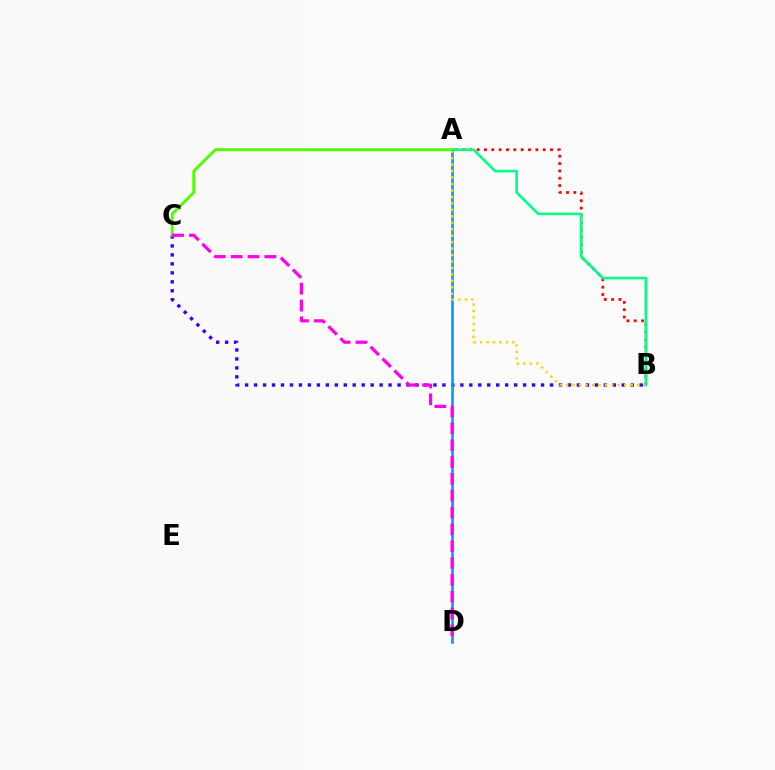{('B', 'C'): [{'color': '#3700ff', 'line_style': 'dotted', 'thickness': 2.44}], ('A', 'D'): [{'color': '#009eff', 'line_style': 'solid', 'thickness': 1.92}], ('A', 'B'): [{'color': '#ff0000', 'line_style': 'dotted', 'thickness': 1.99}, {'color': '#ffd500', 'line_style': 'dotted', 'thickness': 1.75}, {'color': '#00ff86', 'line_style': 'solid', 'thickness': 1.87}], ('A', 'C'): [{'color': '#4fff00', 'line_style': 'solid', 'thickness': 2.1}], ('C', 'D'): [{'color': '#ff00ed', 'line_style': 'dashed', 'thickness': 2.29}]}